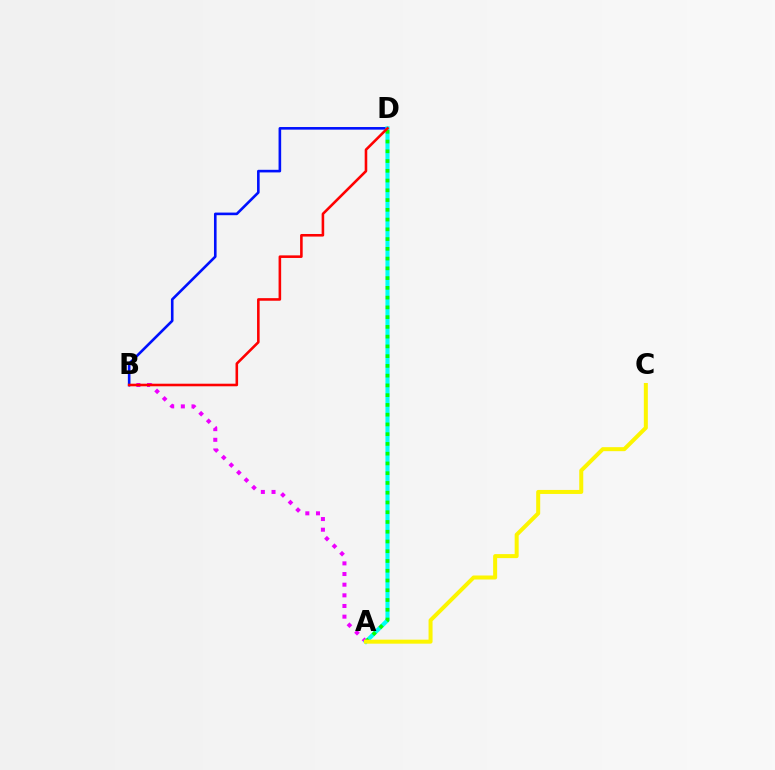{('A', 'B'): [{'color': '#ee00ff', 'line_style': 'dotted', 'thickness': 2.9}], ('B', 'D'): [{'color': '#0010ff', 'line_style': 'solid', 'thickness': 1.88}, {'color': '#ff0000', 'line_style': 'solid', 'thickness': 1.86}], ('A', 'D'): [{'color': '#00fff6', 'line_style': 'solid', 'thickness': 2.97}, {'color': '#08ff00', 'line_style': 'dotted', 'thickness': 2.65}], ('A', 'C'): [{'color': '#fcf500', 'line_style': 'solid', 'thickness': 2.88}]}